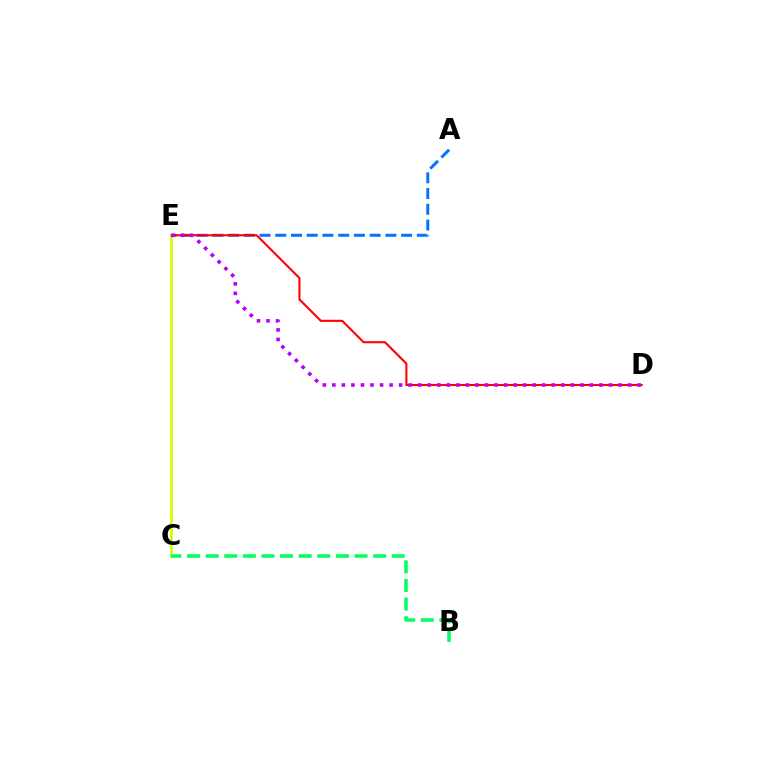{('A', 'E'): [{'color': '#0074ff', 'line_style': 'dashed', 'thickness': 2.14}], ('D', 'E'): [{'color': '#ff0000', 'line_style': 'solid', 'thickness': 1.51}, {'color': '#b900ff', 'line_style': 'dotted', 'thickness': 2.59}], ('C', 'E'): [{'color': '#d1ff00', 'line_style': 'solid', 'thickness': 1.96}], ('B', 'C'): [{'color': '#00ff5c', 'line_style': 'dashed', 'thickness': 2.53}]}